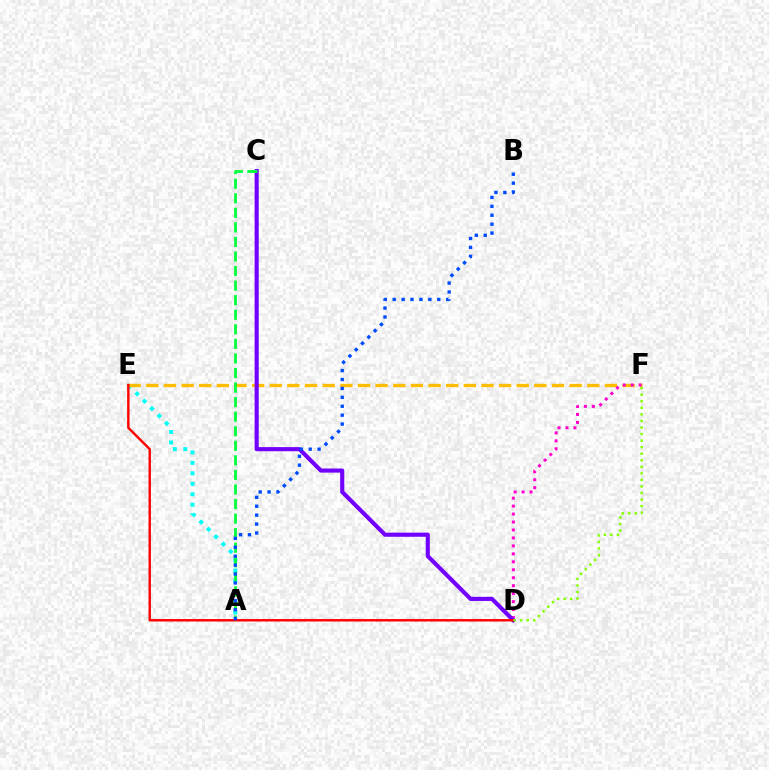{('A', 'E'): [{'color': '#00fff6', 'line_style': 'dotted', 'thickness': 2.84}], ('E', 'F'): [{'color': '#ffbd00', 'line_style': 'dashed', 'thickness': 2.4}], ('D', 'F'): [{'color': '#ff00cf', 'line_style': 'dotted', 'thickness': 2.16}, {'color': '#84ff00', 'line_style': 'dotted', 'thickness': 1.78}], ('C', 'D'): [{'color': '#7200ff', 'line_style': 'solid', 'thickness': 2.97}], ('A', 'C'): [{'color': '#00ff39', 'line_style': 'dashed', 'thickness': 1.98}], ('D', 'E'): [{'color': '#ff0000', 'line_style': 'solid', 'thickness': 1.74}], ('A', 'B'): [{'color': '#004bff', 'line_style': 'dotted', 'thickness': 2.42}]}